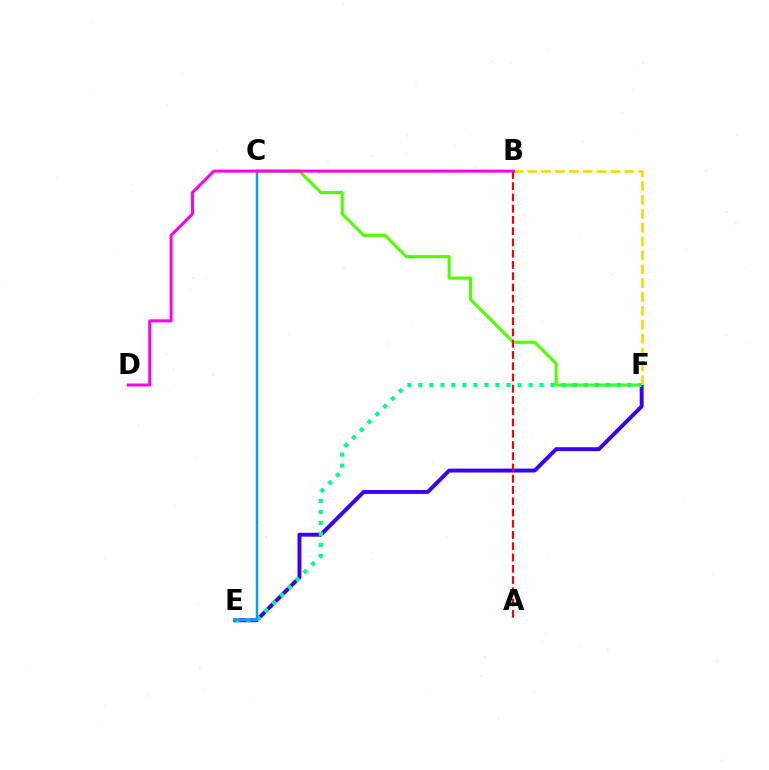{('C', 'F'): [{'color': '#4fff00', 'line_style': 'solid', 'thickness': 2.23}], ('E', 'F'): [{'color': '#3700ff', 'line_style': 'solid', 'thickness': 2.82}, {'color': '#00ff86', 'line_style': 'dotted', 'thickness': 2.99}], ('B', 'F'): [{'color': '#ffd500', 'line_style': 'dashed', 'thickness': 1.88}], ('A', 'B'): [{'color': '#ff0000', 'line_style': 'dashed', 'thickness': 1.53}], ('C', 'E'): [{'color': '#009eff', 'line_style': 'solid', 'thickness': 1.76}], ('B', 'D'): [{'color': '#ff00ed', 'line_style': 'solid', 'thickness': 2.16}]}